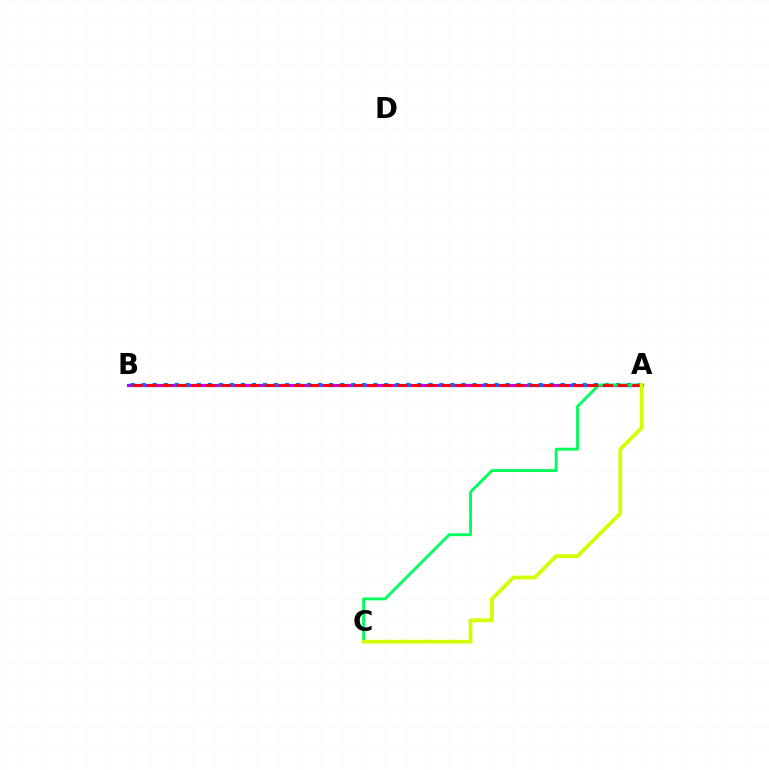{('A', 'B'): [{'color': '#b900ff', 'line_style': 'solid', 'thickness': 2.27}, {'color': '#0074ff', 'line_style': 'dotted', 'thickness': 3.0}, {'color': '#ff0000', 'line_style': 'dashed', 'thickness': 2.0}], ('A', 'C'): [{'color': '#00ff5c', 'line_style': 'solid', 'thickness': 2.07}, {'color': '#d1ff00', 'line_style': 'solid', 'thickness': 2.7}]}